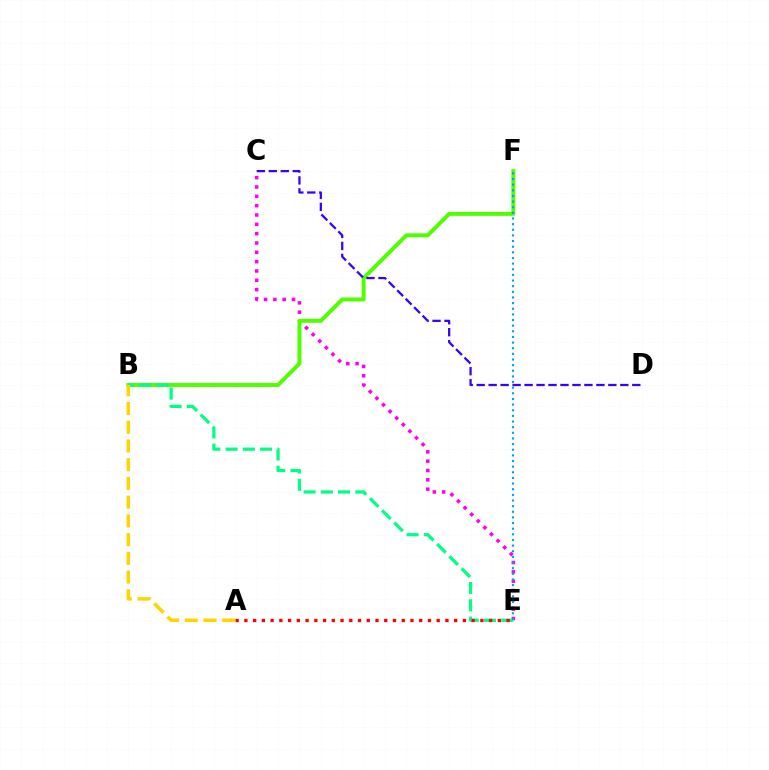{('C', 'E'): [{'color': '#ff00ed', 'line_style': 'dotted', 'thickness': 2.54}], ('B', 'F'): [{'color': '#4fff00', 'line_style': 'solid', 'thickness': 2.83}], ('B', 'E'): [{'color': '#00ff86', 'line_style': 'dashed', 'thickness': 2.34}], ('A', 'E'): [{'color': '#ff0000', 'line_style': 'dotted', 'thickness': 2.37}], ('E', 'F'): [{'color': '#009eff', 'line_style': 'dotted', 'thickness': 1.53}], ('A', 'B'): [{'color': '#ffd500', 'line_style': 'dashed', 'thickness': 2.54}], ('C', 'D'): [{'color': '#3700ff', 'line_style': 'dashed', 'thickness': 1.63}]}